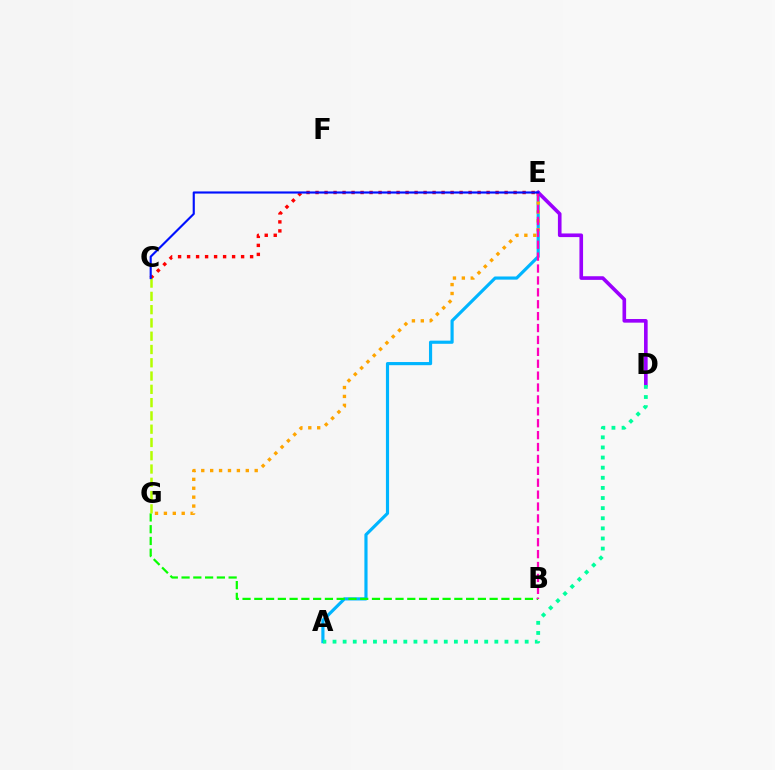{('A', 'E'): [{'color': '#00b5ff', 'line_style': 'solid', 'thickness': 2.27}], ('E', 'G'): [{'color': '#ffa500', 'line_style': 'dotted', 'thickness': 2.42}], ('D', 'E'): [{'color': '#9b00ff', 'line_style': 'solid', 'thickness': 2.61}], ('B', 'G'): [{'color': '#08ff00', 'line_style': 'dashed', 'thickness': 1.6}], ('C', 'E'): [{'color': '#ff0000', 'line_style': 'dotted', 'thickness': 2.45}, {'color': '#0010ff', 'line_style': 'solid', 'thickness': 1.54}], ('B', 'E'): [{'color': '#ff00bd', 'line_style': 'dashed', 'thickness': 1.62}], ('A', 'D'): [{'color': '#00ff9d', 'line_style': 'dotted', 'thickness': 2.75}], ('C', 'G'): [{'color': '#b3ff00', 'line_style': 'dashed', 'thickness': 1.8}]}